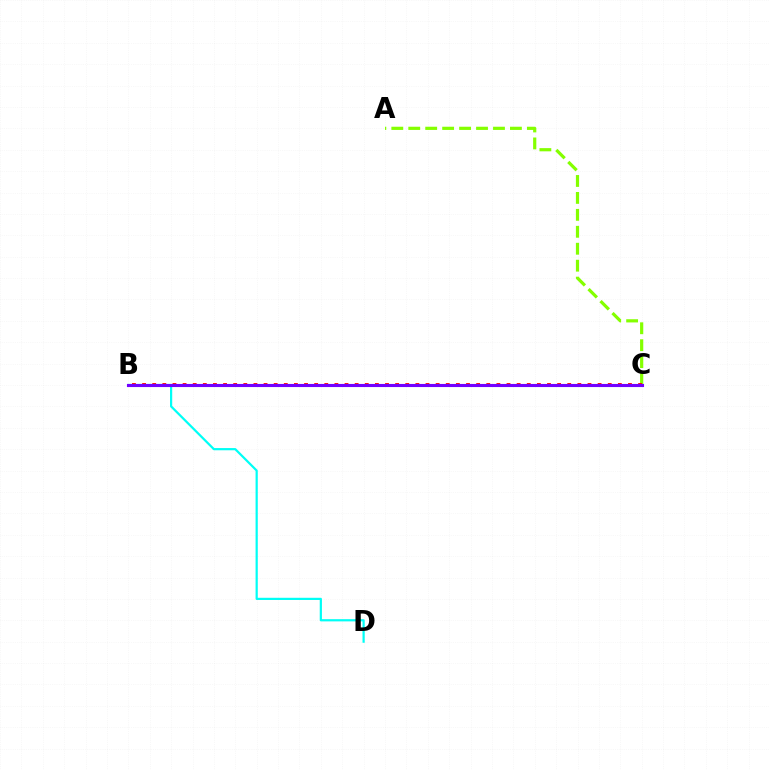{('B', 'D'): [{'color': '#00fff6', 'line_style': 'solid', 'thickness': 1.59}], ('A', 'C'): [{'color': '#84ff00', 'line_style': 'dashed', 'thickness': 2.3}], ('B', 'C'): [{'color': '#ff0000', 'line_style': 'dotted', 'thickness': 2.75}, {'color': '#7200ff', 'line_style': 'solid', 'thickness': 2.23}]}